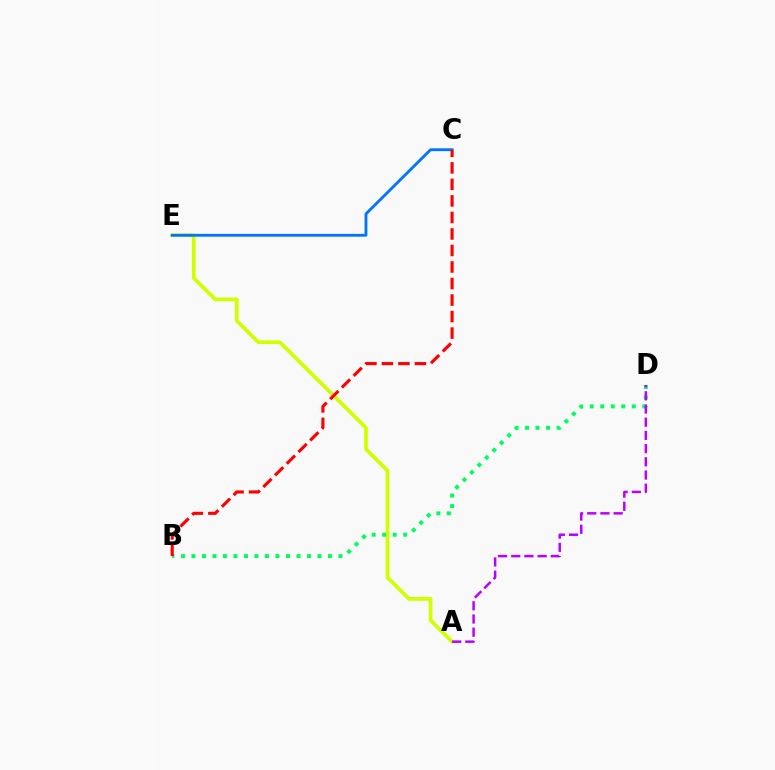{('A', 'E'): [{'color': '#d1ff00', 'line_style': 'solid', 'thickness': 2.7}], ('B', 'D'): [{'color': '#00ff5c', 'line_style': 'dotted', 'thickness': 2.85}], ('C', 'E'): [{'color': '#0074ff', 'line_style': 'solid', 'thickness': 2.03}], ('B', 'C'): [{'color': '#ff0000', 'line_style': 'dashed', 'thickness': 2.24}], ('A', 'D'): [{'color': '#b900ff', 'line_style': 'dashed', 'thickness': 1.79}]}